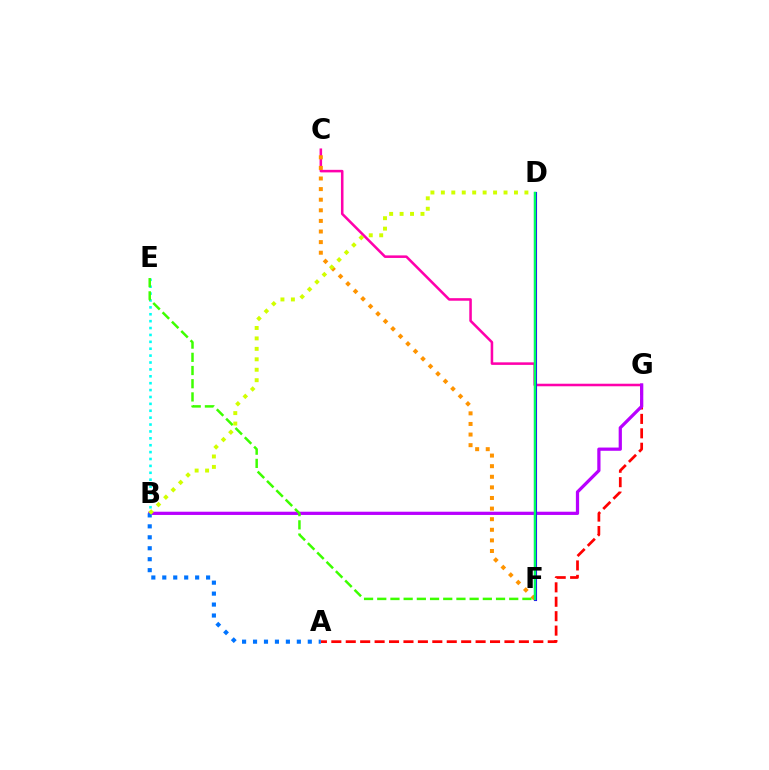{('C', 'G'): [{'color': '#ff00ac', 'line_style': 'solid', 'thickness': 1.84}], ('B', 'E'): [{'color': '#00fff6', 'line_style': 'dotted', 'thickness': 1.87}], ('C', 'F'): [{'color': '#ff9400', 'line_style': 'dotted', 'thickness': 2.88}], ('A', 'G'): [{'color': '#ff0000', 'line_style': 'dashed', 'thickness': 1.96}], ('B', 'G'): [{'color': '#b900ff', 'line_style': 'solid', 'thickness': 2.33}], ('E', 'F'): [{'color': '#3dff00', 'line_style': 'dashed', 'thickness': 1.79}], ('A', 'B'): [{'color': '#0074ff', 'line_style': 'dotted', 'thickness': 2.98}], ('D', 'F'): [{'color': '#2500ff', 'line_style': 'solid', 'thickness': 2.24}, {'color': '#00ff5c', 'line_style': 'solid', 'thickness': 1.74}], ('B', 'D'): [{'color': '#d1ff00', 'line_style': 'dotted', 'thickness': 2.84}]}